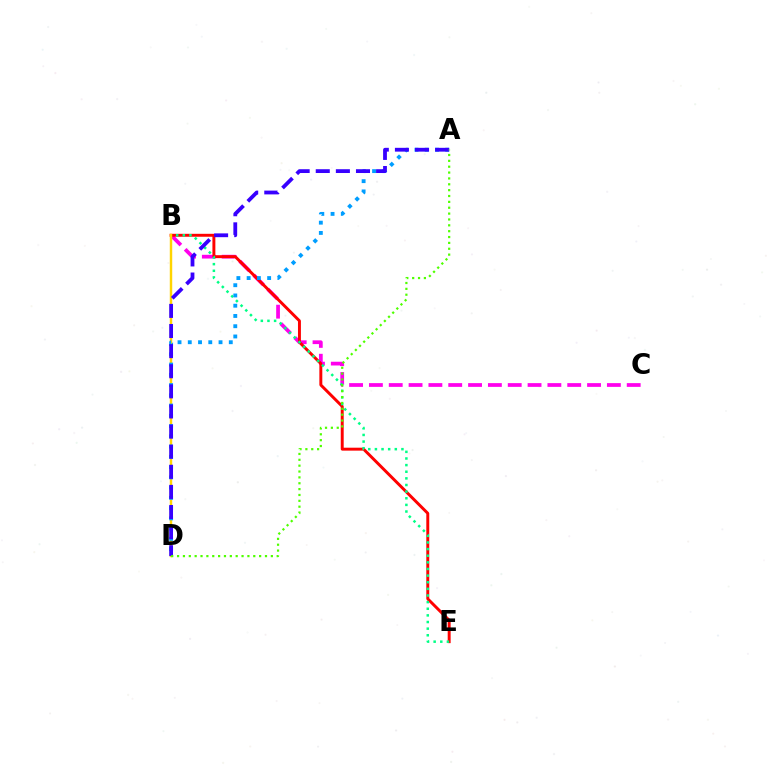{('B', 'C'): [{'color': '#ff00ed', 'line_style': 'dashed', 'thickness': 2.69}], ('B', 'E'): [{'color': '#ff0000', 'line_style': 'solid', 'thickness': 2.12}, {'color': '#00ff86', 'line_style': 'dotted', 'thickness': 1.8}], ('B', 'D'): [{'color': '#ffd500', 'line_style': 'solid', 'thickness': 1.76}], ('A', 'D'): [{'color': '#009eff', 'line_style': 'dotted', 'thickness': 2.79}, {'color': '#3700ff', 'line_style': 'dashed', 'thickness': 2.73}, {'color': '#4fff00', 'line_style': 'dotted', 'thickness': 1.59}]}